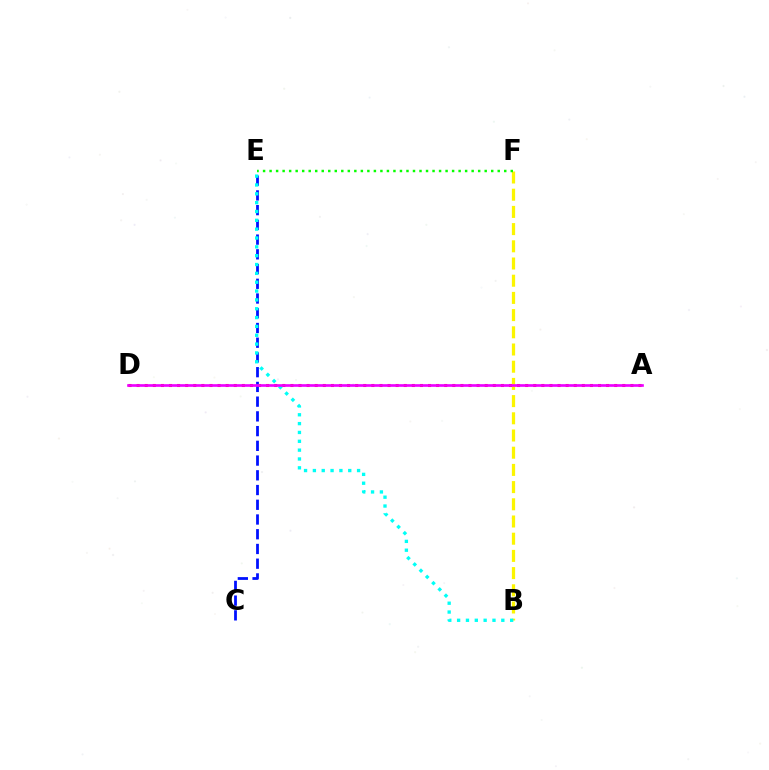{('B', 'F'): [{'color': '#fcf500', 'line_style': 'dashed', 'thickness': 2.34}], ('A', 'D'): [{'color': '#ff0000', 'line_style': 'dotted', 'thickness': 2.2}, {'color': '#ee00ff', 'line_style': 'solid', 'thickness': 1.91}], ('C', 'E'): [{'color': '#0010ff', 'line_style': 'dashed', 'thickness': 2.0}], ('B', 'E'): [{'color': '#00fff6', 'line_style': 'dotted', 'thickness': 2.4}], ('E', 'F'): [{'color': '#08ff00', 'line_style': 'dotted', 'thickness': 1.77}]}